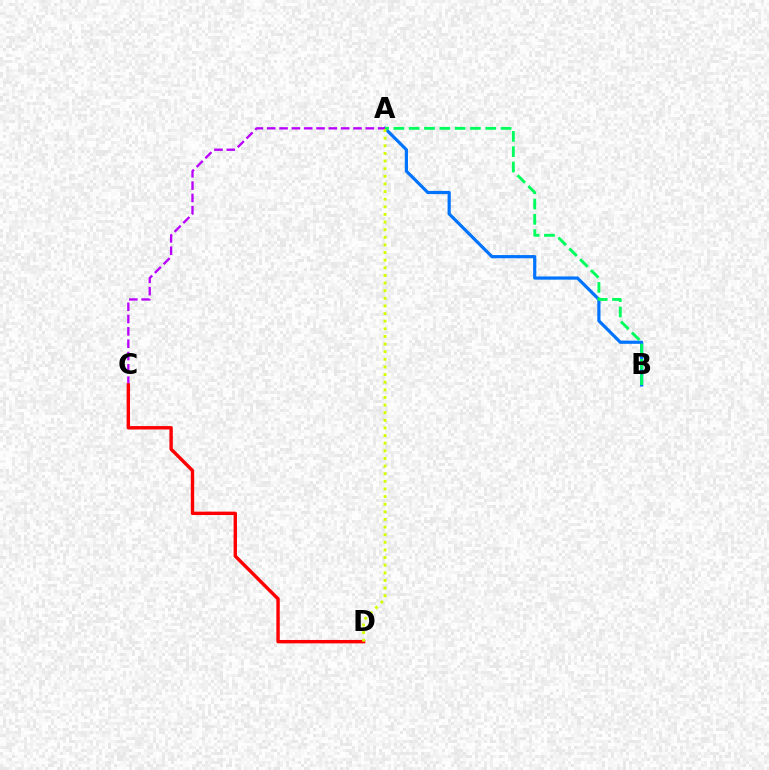{('A', 'B'): [{'color': '#0074ff', 'line_style': 'solid', 'thickness': 2.3}, {'color': '#00ff5c', 'line_style': 'dashed', 'thickness': 2.08}], ('A', 'C'): [{'color': '#b900ff', 'line_style': 'dashed', 'thickness': 1.67}], ('C', 'D'): [{'color': '#ff0000', 'line_style': 'solid', 'thickness': 2.45}], ('A', 'D'): [{'color': '#d1ff00', 'line_style': 'dotted', 'thickness': 2.07}]}